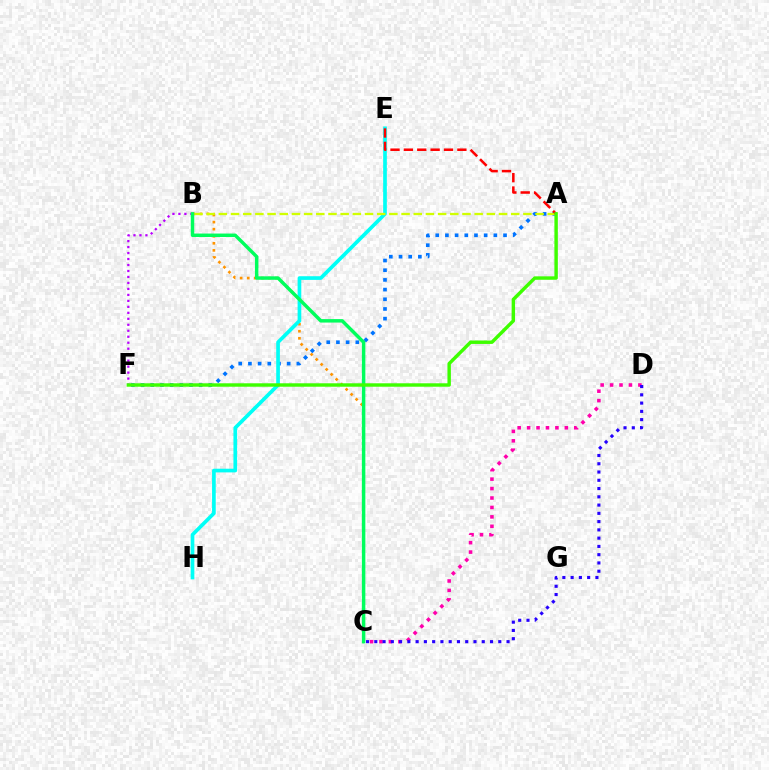{('C', 'D'): [{'color': '#ff00ac', 'line_style': 'dotted', 'thickness': 2.56}, {'color': '#2500ff', 'line_style': 'dotted', 'thickness': 2.25}], ('B', 'C'): [{'color': '#ff9400', 'line_style': 'dotted', 'thickness': 1.92}, {'color': '#00ff5c', 'line_style': 'solid', 'thickness': 2.49}], ('A', 'F'): [{'color': '#0074ff', 'line_style': 'dotted', 'thickness': 2.63}, {'color': '#3dff00', 'line_style': 'solid', 'thickness': 2.47}], ('E', 'H'): [{'color': '#00fff6', 'line_style': 'solid', 'thickness': 2.65}], ('A', 'B'): [{'color': '#d1ff00', 'line_style': 'dashed', 'thickness': 1.65}], ('A', 'E'): [{'color': '#ff0000', 'line_style': 'dashed', 'thickness': 1.82}], ('B', 'F'): [{'color': '#b900ff', 'line_style': 'dotted', 'thickness': 1.62}]}